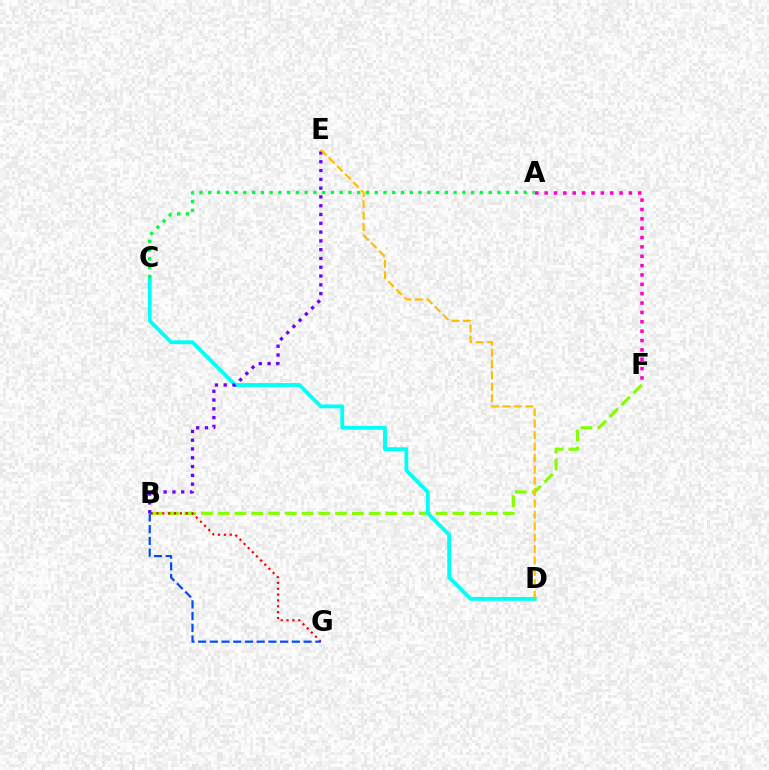{('B', 'F'): [{'color': '#84ff00', 'line_style': 'dashed', 'thickness': 2.28}], ('B', 'G'): [{'color': '#ff0000', 'line_style': 'dotted', 'thickness': 1.59}, {'color': '#004bff', 'line_style': 'dashed', 'thickness': 1.59}], ('C', 'D'): [{'color': '#00fff6', 'line_style': 'solid', 'thickness': 2.76}], ('B', 'E'): [{'color': '#7200ff', 'line_style': 'dotted', 'thickness': 2.39}], ('A', 'C'): [{'color': '#00ff39', 'line_style': 'dotted', 'thickness': 2.38}], ('D', 'E'): [{'color': '#ffbd00', 'line_style': 'dashed', 'thickness': 1.55}], ('A', 'F'): [{'color': '#ff00cf', 'line_style': 'dotted', 'thickness': 2.54}]}